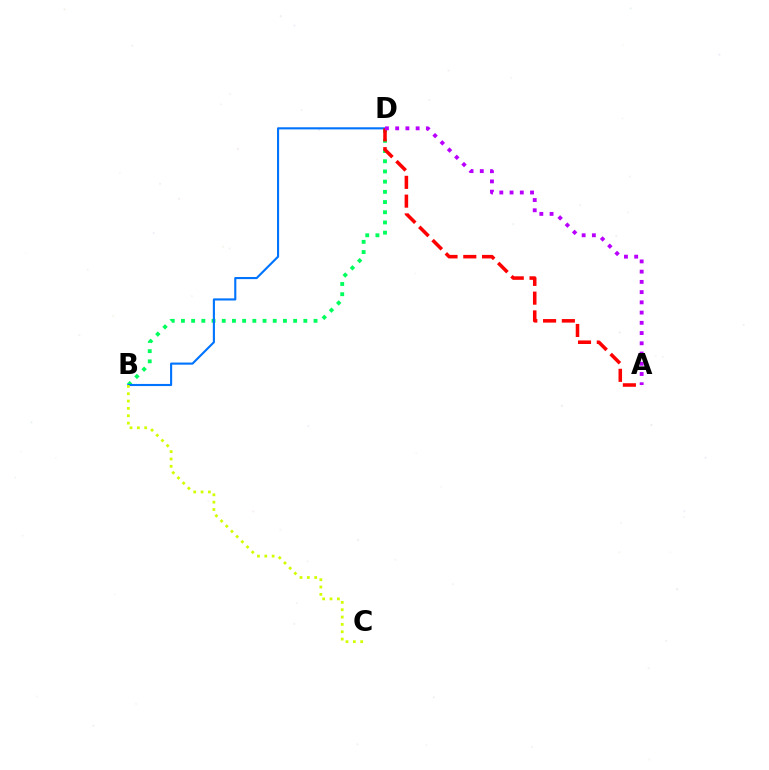{('B', 'D'): [{'color': '#00ff5c', 'line_style': 'dotted', 'thickness': 2.77}, {'color': '#0074ff', 'line_style': 'solid', 'thickness': 1.53}], ('A', 'D'): [{'color': '#ff0000', 'line_style': 'dashed', 'thickness': 2.55}, {'color': '#b900ff', 'line_style': 'dotted', 'thickness': 2.78}], ('B', 'C'): [{'color': '#d1ff00', 'line_style': 'dotted', 'thickness': 2.0}]}